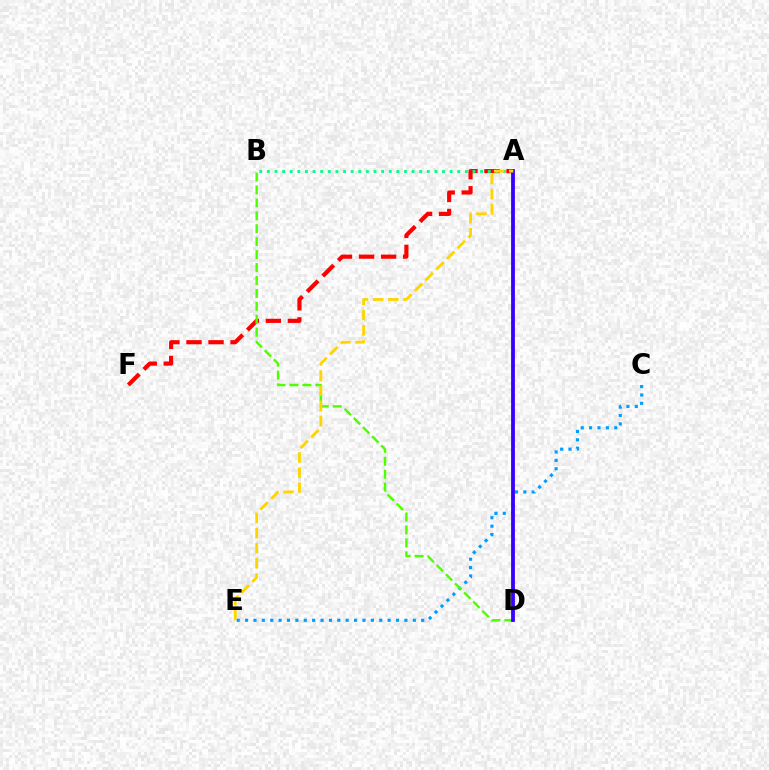{('C', 'E'): [{'color': '#009eff', 'line_style': 'dotted', 'thickness': 2.28}], ('A', 'F'): [{'color': '#ff0000', 'line_style': 'dashed', 'thickness': 3.0}], ('A', 'D'): [{'color': '#ff00ed', 'line_style': 'dotted', 'thickness': 1.64}, {'color': '#3700ff', 'line_style': 'solid', 'thickness': 2.73}], ('A', 'B'): [{'color': '#00ff86', 'line_style': 'dotted', 'thickness': 2.07}], ('B', 'D'): [{'color': '#4fff00', 'line_style': 'dashed', 'thickness': 1.76}], ('A', 'E'): [{'color': '#ffd500', 'line_style': 'dashed', 'thickness': 2.05}]}